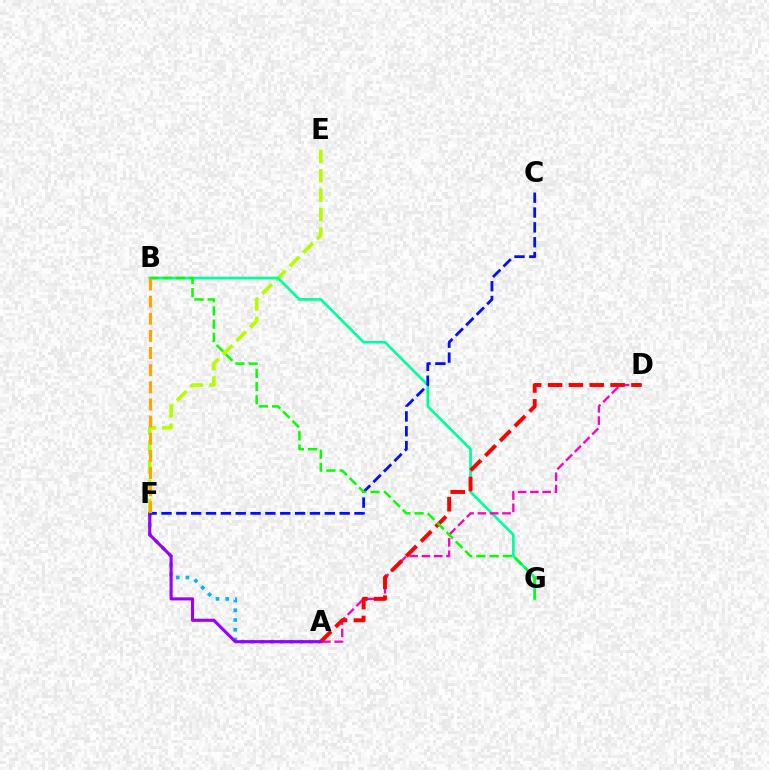{('E', 'F'): [{'color': '#b3ff00', 'line_style': 'dashed', 'thickness': 2.63}], ('B', 'G'): [{'color': '#00ff9d', 'line_style': 'solid', 'thickness': 1.94}, {'color': '#08ff00', 'line_style': 'dashed', 'thickness': 1.8}], ('A', 'F'): [{'color': '#00b5ff', 'line_style': 'dotted', 'thickness': 2.64}, {'color': '#9b00ff', 'line_style': 'solid', 'thickness': 2.24}], ('A', 'D'): [{'color': '#ff00bd', 'line_style': 'dashed', 'thickness': 1.67}, {'color': '#ff0000', 'line_style': 'dashed', 'thickness': 2.83}], ('C', 'F'): [{'color': '#0010ff', 'line_style': 'dashed', 'thickness': 2.02}], ('B', 'F'): [{'color': '#ffa500', 'line_style': 'dashed', 'thickness': 2.33}]}